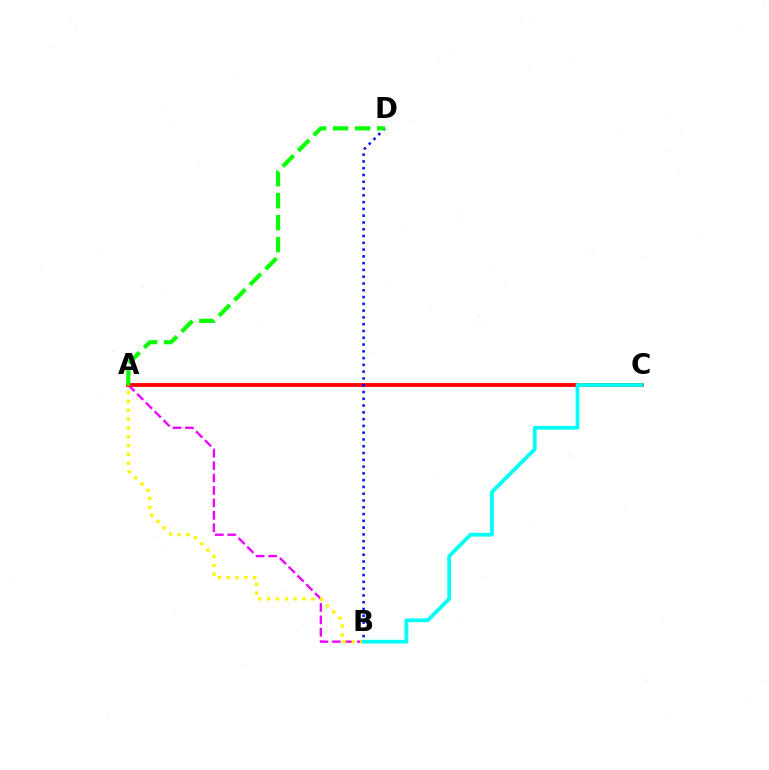{('A', 'B'): [{'color': '#ee00ff', 'line_style': 'dashed', 'thickness': 1.69}, {'color': '#fcf500', 'line_style': 'dotted', 'thickness': 2.4}], ('A', 'C'): [{'color': '#ff0000', 'line_style': 'solid', 'thickness': 2.76}], ('B', 'D'): [{'color': '#0010ff', 'line_style': 'dotted', 'thickness': 1.84}], ('A', 'D'): [{'color': '#08ff00', 'line_style': 'dashed', 'thickness': 2.99}], ('B', 'C'): [{'color': '#00fff6', 'line_style': 'solid', 'thickness': 2.69}]}